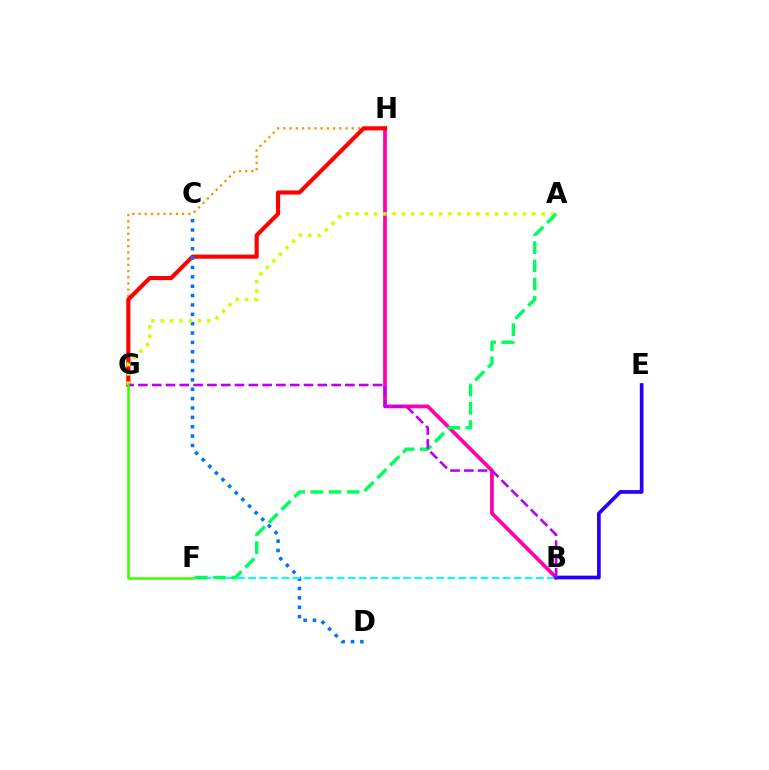{('G', 'H'): [{'color': '#ff9400', 'line_style': 'dotted', 'thickness': 1.69}, {'color': '#ff0000', 'line_style': 'solid', 'thickness': 2.97}], ('B', 'H'): [{'color': '#ff00ac', 'line_style': 'solid', 'thickness': 2.68}], ('C', 'D'): [{'color': '#0074ff', 'line_style': 'dotted', 'thickness': 2.55}], ('A', 'G'): [{'color': '#d1ff00', 'line_style': 'dotted', 'thickness': 2.53}], ('B', 'F'): [{'color': '#00fff6', 'line_style': 'dashed', 'thickness': 1.5}], ('A', 'F'): [{'color': '#00ff5c', 'line_style': 'dashed', 'thickness': 2.47}], ('B', 'E'): [{'color': '#2500ff', 'line_style': 'solid', 'thickness': 2.66}], ('B', 'G'): [{'color': '#b900ff', 'line_style': 'dashed', 'thickness': 1.87}], ('F', 'G'): [{'color': '#3dff00', 'line_style': 'solid', 'thickness': 1.85}]}